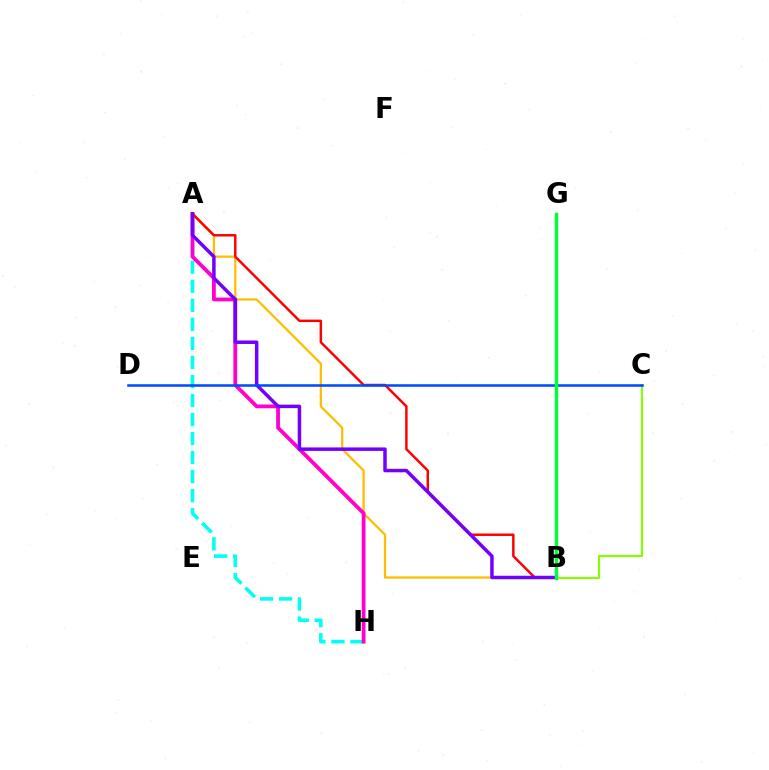{('A', 'H'): [{'color': '#00fff6', 'line_style': 'dashed', 'thickness': 2.59}, {'color': '#ff00cf', 'line_style': 'solid', 'thickness': 2.73}], ('A', 'B'): [{'color': '#ffbd00', 'line_style': 'solid', 'thickness': 1.63}, {'color': '#ff0000', 'line_style': 'solid', 'thickness': 1.78}, {'color': '#7200ff', 'line_style': 'solid', 'thickness': 2.51}], ('B', 'C'): [{'color': '#84ff00', 'line_style': 'solid', 'thickness': 1.55}], ('C', 'D'): [{'color': '#004bff', 'line_style': 'solid', 'thickness': 1.84}], ('B', 'G'): [{'color': '#00ff39', 'line_style': 'solid', 'thickness': 2.49}]}